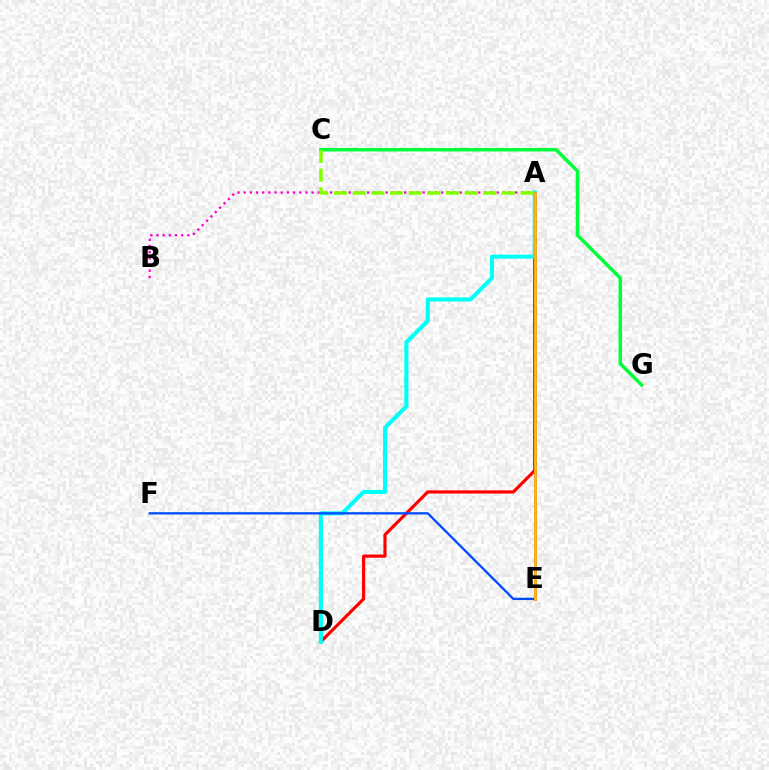{('A', 'B'): [{'color': '#ff00cf', 'line_style': 'dotted', 'thickness': 1.68}], ('A', 'D'): [{'color': '#ff0000', 'line_style': 'solid', 'thickness': 2.28}, {'color': '#00fff6', 'line_style': 'solid', 'thickness': 2.94}], ('C', 'G'): [{'color': '#00ff39', 'line_style': 'solid', 'thickness': 2.51}], ('A', 'E'): [{'color': '#7200ff', 'line_style': 'solid', 'thickness': 2.13}, {'color': '#ffbd00', 'line_style': 'solid', 'thickness': 1.99}], ('E', 'F'): [{'color': '#004bff', 'line_style': 'solid', 'thickness': 1.65}], ('A', 'C'): [{'color': '#84ff00', 'line_style': 'dashed', 'thickness': 2.53}]}